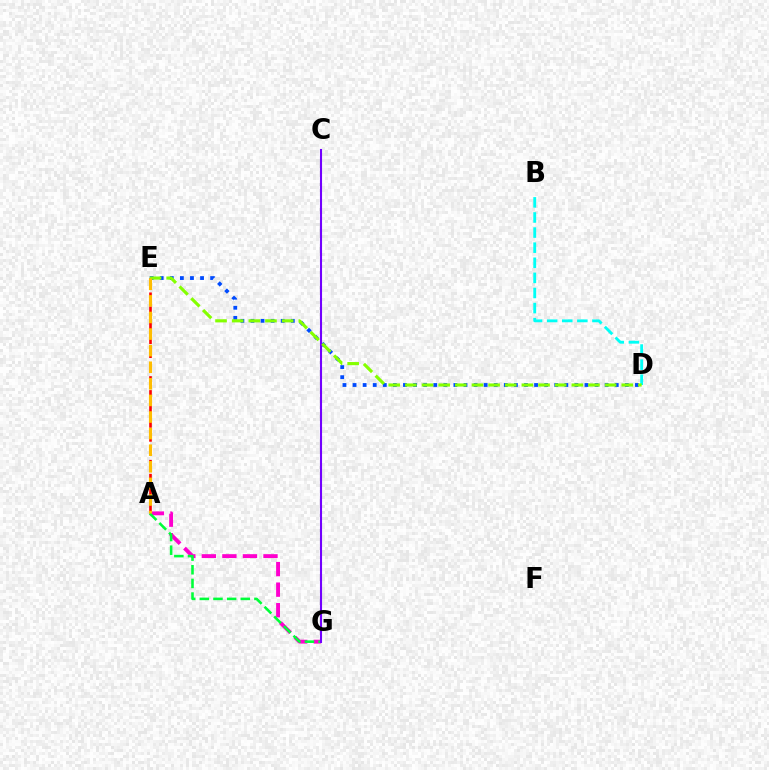{('A', 'G'): [{'color': '#ff00cf', 'line_style': 'dashed', 'thickness': 2.79}, {'color': '#00ff39', 'line_style': 'dashed', 'thickness': 1.85}], ('B', 'D'): [{'color': '#00fff6', 'line_style': 'dashed', 'thickness': 2.05}], ('D', 'E'): [{'color': '#004bff', 'line_style': 'dotted', 'thickness': 2.74}, {'color': '#84ff00', 'line_style': 'dashed', 'thickness': 2.26}], ('A', 'E'): [{'color': '#ff0000', 'line_style': 'dashed', 'thickness': 1.9}, {'color': '#ffbd00', 'line_style': 'dashed', 'thickness': 2.25}], ('C', 'G'): [{'color': '#7200ff', 'line_style': 'solid', 'thickness': 1.5}]}